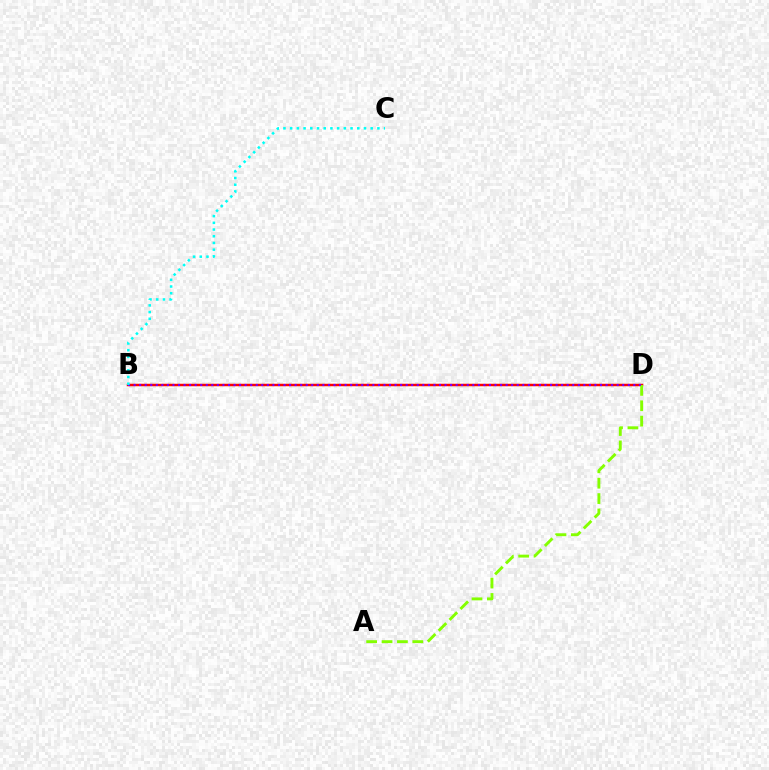{('B', 'D'): [{'color': '#ff0000', 'line_style': 'solid', 'thickness': 1.79}, {'color': '#7200ff', 'line_style': 'dotted', 'thickness': 1.51}], ('A', 'D'): [{'color': '#84ff00', 'line_style': 'dashed', 'thickness': 2.09}], ('B', 'C'): [{'color': '#00fff6', 'line_style': 'dotted', 'thickness': 1.82}]}